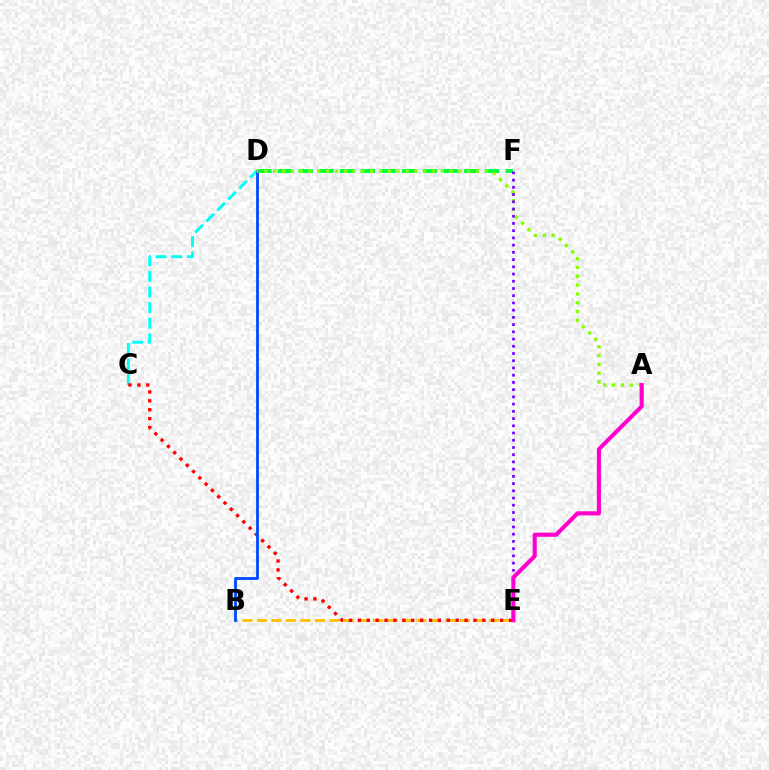{('C', 'D'): [{'color': '#00fff6', 'line_style': 'dashed', 'thickness': 2.11}], ('B', 'E'): [{'color': '#ffbd00', 'line_style': 'dashed', 'thickness': 1.97}], ('C', 'E'): [{'color': '#ff0000', 'line_style': 'dotted', 'thickness': 2.42}], ('D', 'F'): [{'color': '#00ff39', 'line_style': 'dashed', 'thickness': 2.81}], ('B', 'D'): [{'color': '#004bff', 'line_style': 'solid', 'thickness': 2.02}], ('A', 'D'): [{'color': '#84ff00', 'line_style': 'dotted', 'thickness': 2.4}], ('E', 'F'): [{'color': '#7200ff', 'line_style': 'dotted', 'thickness': 1.96}], ('A', 'E'): [{'color': '#ff00cf', 'line_style': 'solid', 'thickness': 2.94}]}